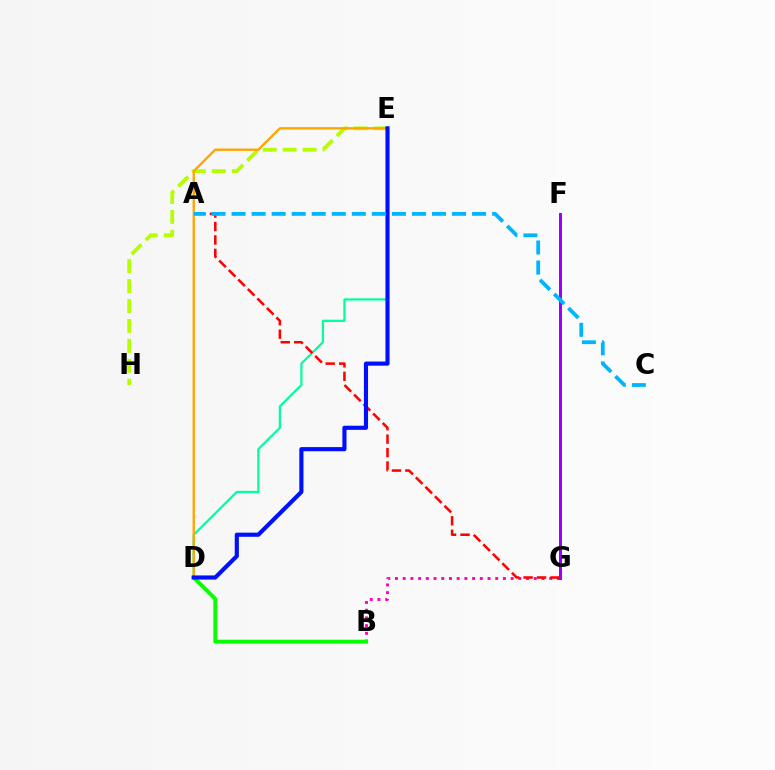{('B', 'G'): [{'color': '#ff00bd', 'line_style': 'dotted', 'thickness': 2.09}], ('B', 'D'): [{'color': '#08ff00', 'line_style': 'solid', 'thickness': 2.81}], ('D', 'E'): [{'color': '#00ff9d', 'line_style': 'solid', 'thickness': 1.6}, {'color': '#ffa500', 'line_style': 'solid', 'thickness': 1.7}, {'color': '#0010ff', 'line_style': 'solid', 'thickness': 2.98}], ('A', 'G'): [{'color': '#ff0000', 'line_style': 'dashed', 'thickness': 1.83}], ('F', 'G'): [{'color': '#9b00ff', 'line_style': 'solid', 'thickness': 2.14}], ('E', 'H'): [{'color': '#b3ff00', 'line_style': 'dashed', 'thickness': 2.71}], ('A', 'C'): [{'color': '#00b5ff', 'line_style': 'dashed', 'thickness': 2.72}]}